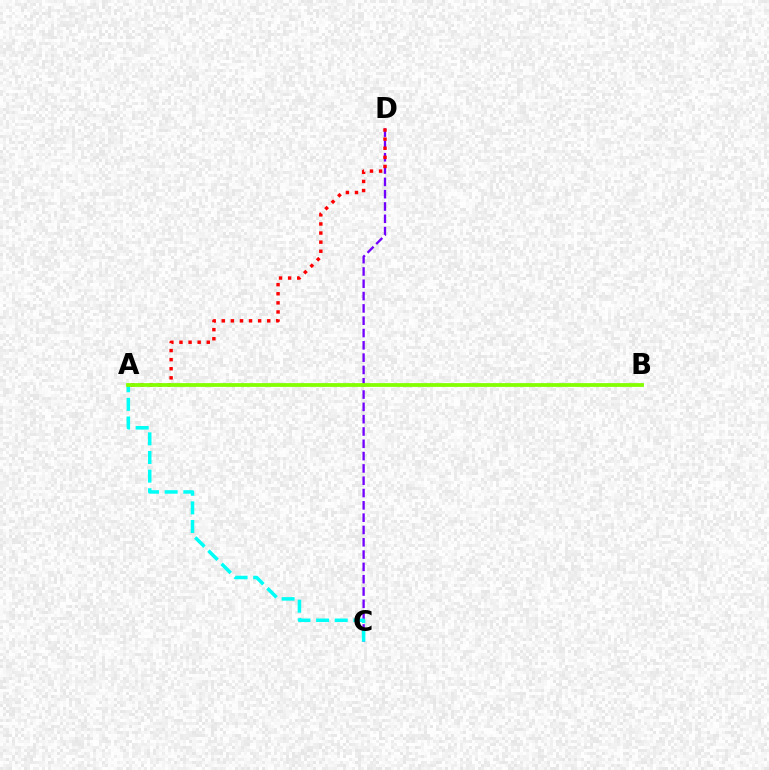{('C', 'D'): [{'color': '#7200ff', 'line_style': 'dashed', 'thickness': 1.67}], ('A', 'C'): [{'color': '#00fff6', 'line_style': 'dashed', 'thickness': 2.53}], ('A', 'D'): [{'color': '#ff0000', 'line_style': 'dotted', 'thickness': 2.47}], ('A', 'B'): [{'color': '#84ff00', 'line_style': 'solid', 'thickness': 2.72}]}